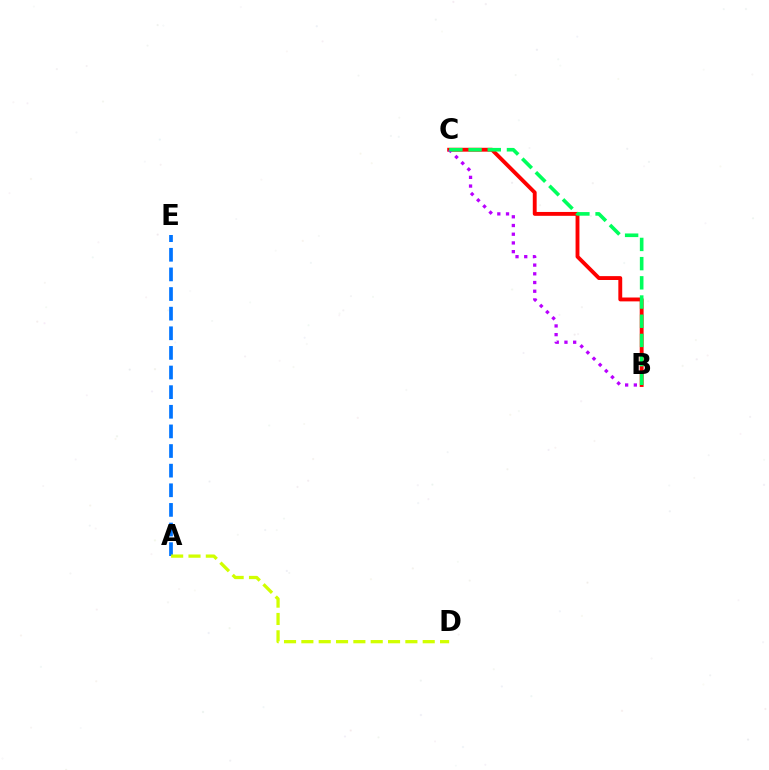{('B', 'C'): [{'color': '#ff0000', 'line_style': 'solid', 'thickness': 2.79}, {'color': '#b900ff', 'line_style': 'dotted', 'thickness': 2.37}, {'color': '#00ff5c', 'line_style': 'dashed', 'thickness': 2.61}], ('A', 'E'): [{'color': '#0074ff', 'line_style': 'dashed', 'thickness': 2.67}], ('A', 'D'): [{'color': '#d1ff00', 'line_style': 'dashed', 'thickness': 2.36}]}